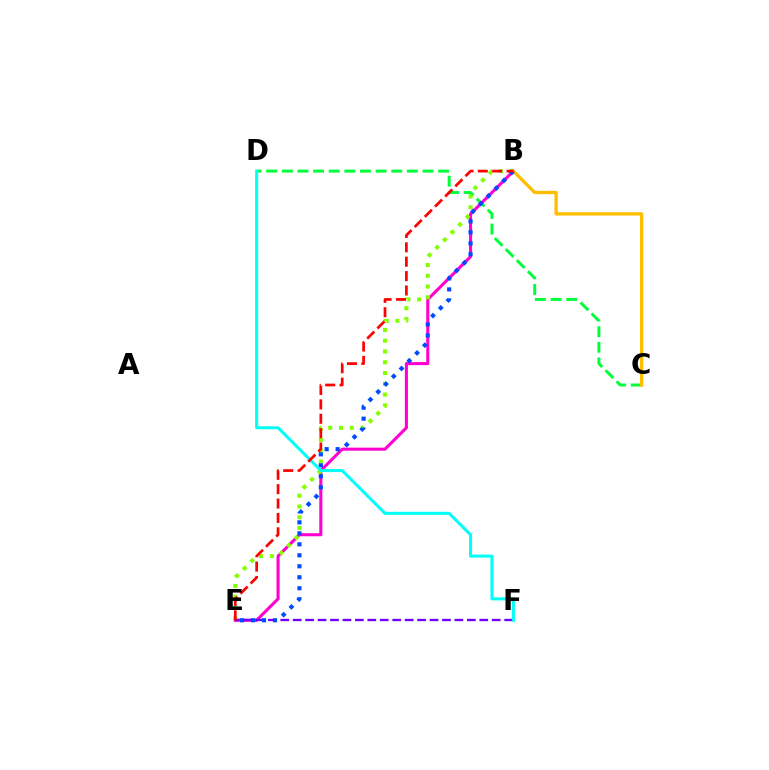{('C', 'D'): [{'color': '#00ff39', 'line_style': 'dashed', 'thickness': 2.12}], ('B', 'E'): [{'color': '#ff00cf', 'line_style': 'solid', 'thickness': 2.21}, {'color': '#84ff00', 'line_style': 'dotted', 'thickness': 2.93}, {'color': '#004bff', 'line_style': 'dotted', 'thickness': 2.98}, {'color': '#ff0000', 'line_style': 'dashed', 'thickness': 1.95}], ('E', 'F'): [{'color': '#7200ff', 'line_style': 'dashed', 'thickness': 1.69}], ('B', 'C'): [{'color': '#ffbd00', 'line_style': 'solid', 'thickness': 2.39}], ('D', 'F'): [{'color': '#00fff6', 'line_style': 'solid', 'thickness': 2.19}]}